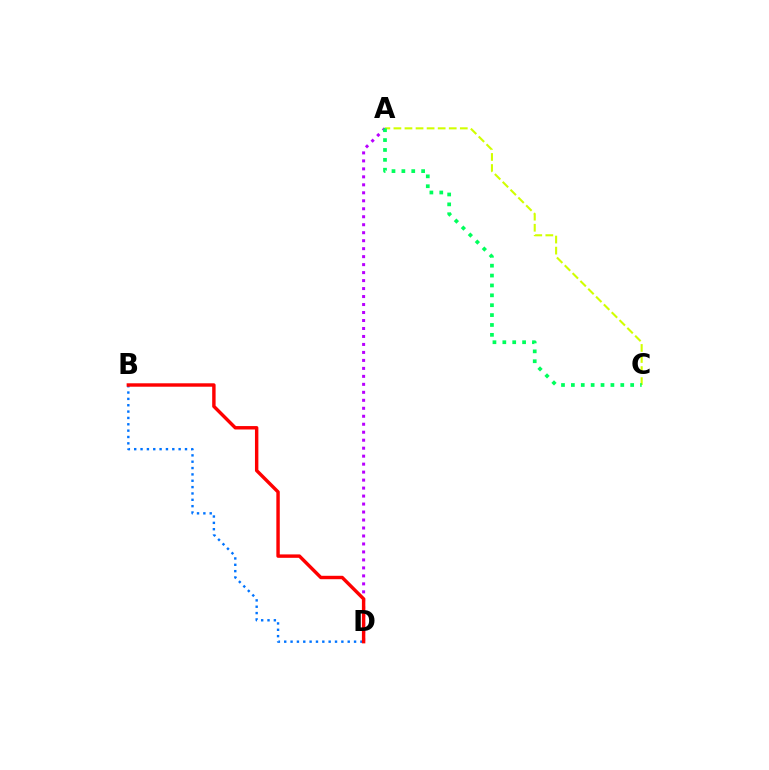{('A', 'D'): [{'color': '#b900ff', 'line_style': 'dotted', 'thickness': 2.17}], ('A', 'C'): [{'color': '#d1ff00', 'line_style': 'dashed', 'thickness': 1.5}, {'color': '#00ff5c', 'line_style': 'dotted', 'thickness': 2.68}], ('B', 'D'): [{'color': '#0074ff', 'line_style': 'dotted', 'thickness': 1.73}, {'color': '#ff0000', 'line_style': 'solid', 'thickness': 2.46}]}